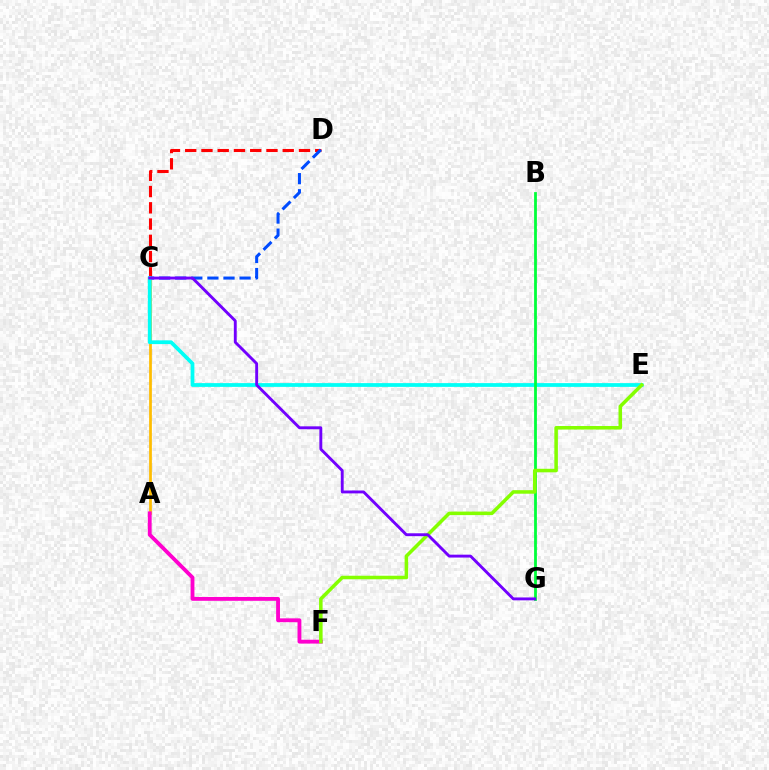{('A', 'C'): [{'color': '#ffbd00', 'line_style': 'solid', 'thickness': 1.97}], ('A', 'F'): [{'color': '#ff00cf', 'line_style': 'solid', 'thickness': 2.76}], ('C', 'D'): [{'color': '#ff0000', 'line_style': 'dashed', 'thickness': 2.21}, {'color': '#004bff', 'line_style': 'dashed', 'thickness': 2.19}], ('C', 'E'): [{'color': '#00fff6', 'line_style': 'solid', 'thickness': 2.71}], ('B', 'G'): [{'color': '#00ff39', 'line_style': 'solid', 'thickness': 2.01}], ('E', 'F'): [{'color': '#84ff00', 'line_style': 'solid', 'thickness': 2.54}], ('C', 'G'): [{'color': '#7200ff', 'line_style': 'solid', 'thickness': 2.08}]}